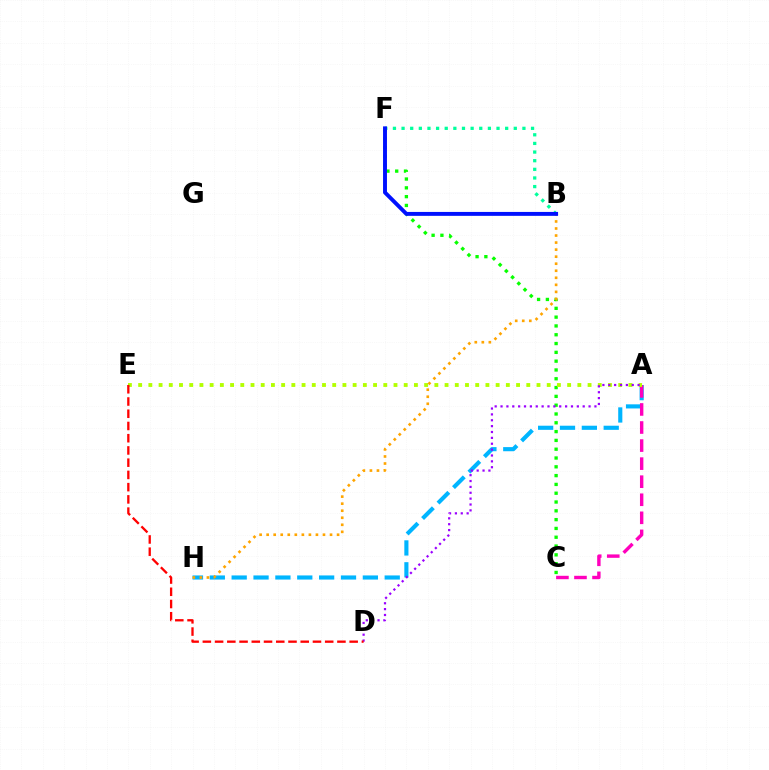{('A', 'H'): [{'color': '#00b5ff', 'line_style': 'dashed', 'thickness': 2.97}], ('C', 'F'): [{'color': '#08ff00', 'line_style': 'dotted', 'thickness': 2.39}], ('B', 'F'): [{'color': '#00ff9d', 'line_style': 'dotted', 'thickness': 2.35}, {'color': '#0010ff', 'line_style': 'solid', 'thickness': 2.82}], ('A', 'C'): [{'color': '#ff00bd', 'line_style': 'dashed', 'thickness': 2.45}], ('A', 'E'): [{'color': '#b3ff00', 'line_style': 'dotted', 'thickness': 2.78}], ('A', 'D'): [{'color': '#9b00ff', 'line_style': 'dotted', 'thickness': 1.59}], ('B', 'H'): [{'color': '#ffa500', 'line_style': 'dotted', 'thickness': 1.91}], ('D', 'E'): [{'color': '#ff0000', 'line_style': 'dashed', 'thickness': 1.66}]}